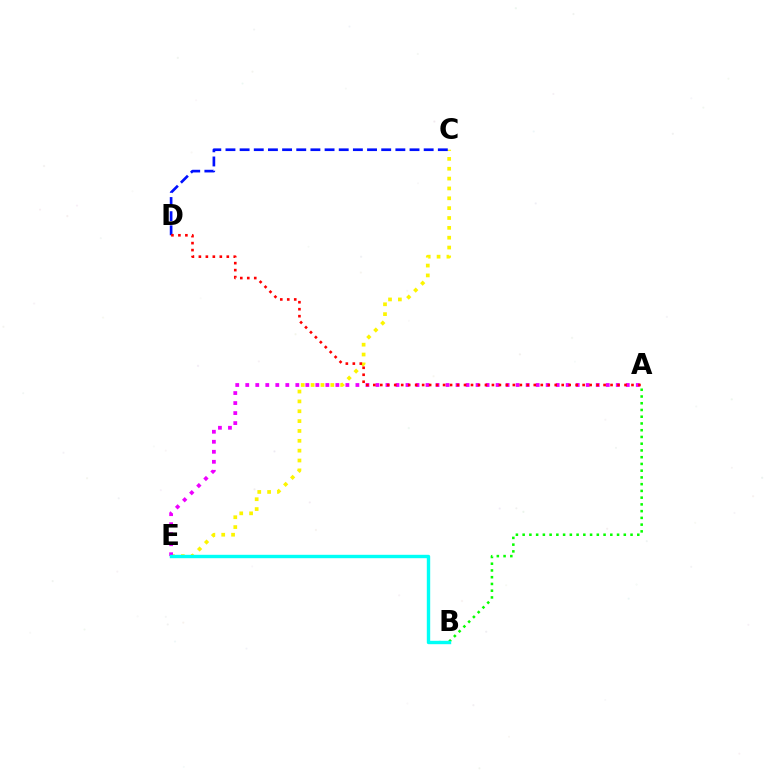{('C', 'E'): [{'color': '#fcf500', 'line_style': 'dotted', 'thickness': 2.68}], ('A', 'B'): [{'color': '#08ff00', 'line_style': 'dotted', 'thickness': 1.83}], ('A', 'E'): [{'color': '#ee00ff', 'line_style': 'dotted', 'thickness': 2.72}], ('B', 'E'): [{'color': '#00fff6', 'line_style': 'solid', 'thickness': 2.44}], ('C', 'D'): [{'color': '#0010ff', 'line_style': 'dashed', 'thickness': 1.92}], ('A', 'D'): [{'color': '#ff0000', 'line_style': 'dotted', 'thickness': 1.9}]}